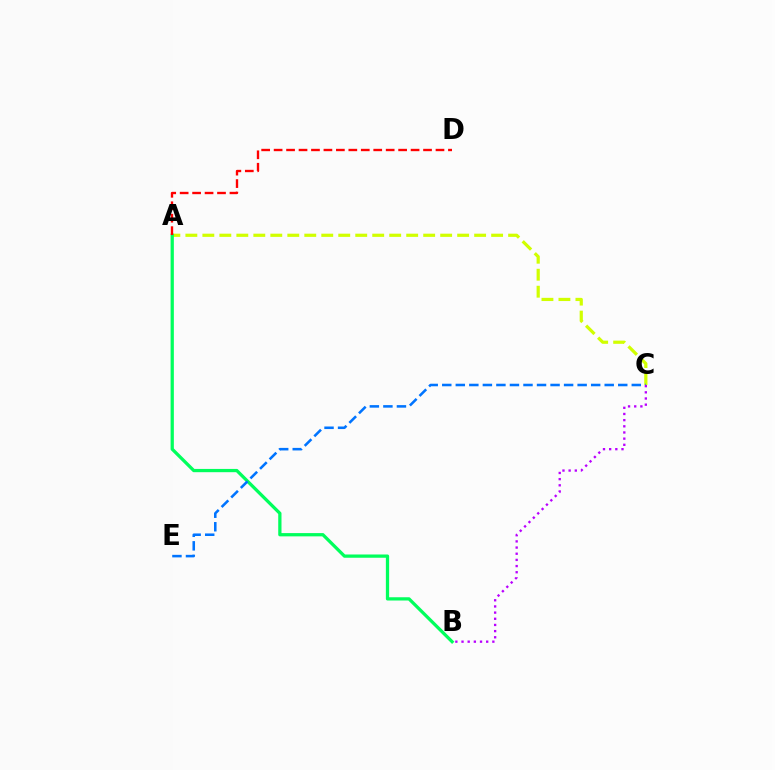{('A', 'C'): [{'color': '#d1ff00', 'line_style': 'dashed', 'thickness': 2.31}], ('A', 'B'): [{'color': '#00ff5c', 'line_style': 'solid', 'thickness': 2.35}], ('A', 'D'): [{'color': '#ff0000', 'line_style': 'dashed', 'thickness': 1.69}], ('C', 'E'): [{'color': '#0074ff', 'line_style': 'dashed', 'thickness': 1.84}], ('B', 'C'): [{'color': '#b900ff', 'line_style': 'dotted', 'thickness': 1.68}]}